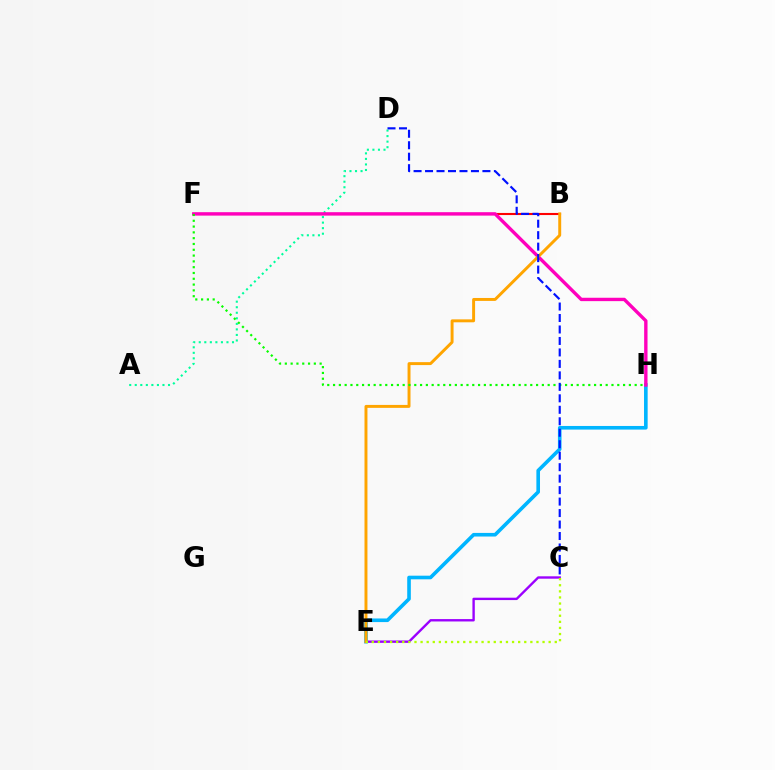{('A', 'D'): [{'color': '#00ff9d', 'line_style': 'dotted', 'thickness': 1.51}], ('C', 'E'): [{'color': '#9b00ff', 'line_style': 'solid', 'thickness': 1.71}, {'color': '#b3ff00', 'line_style': 'dotted', 'thickness': 1.66}], ('E', 'H'): [{'color': '#00b5ff', 'line_style': 'solid', 'thickness': 2.61}], ('B', 'F'): [{'color': '#ff0000', 'line_style': 'solid', 'thickness': 1.51}], ('F', 'H'): [{'color': '#ff00bd', 'line_style': 'solid', 'thickness': 2.43}, {'color': '#08ff00', 'line_style': 'dotted', 'thickness': 1.58}], ('B', 'E'): [{'color': '#ffa500', 'line_style': 'solid', 'thickness': 2.12}], ('C', 'D'): [{'color': '#0010ff', 'line_style': 'dashed', 'thickness': 1.56}]}